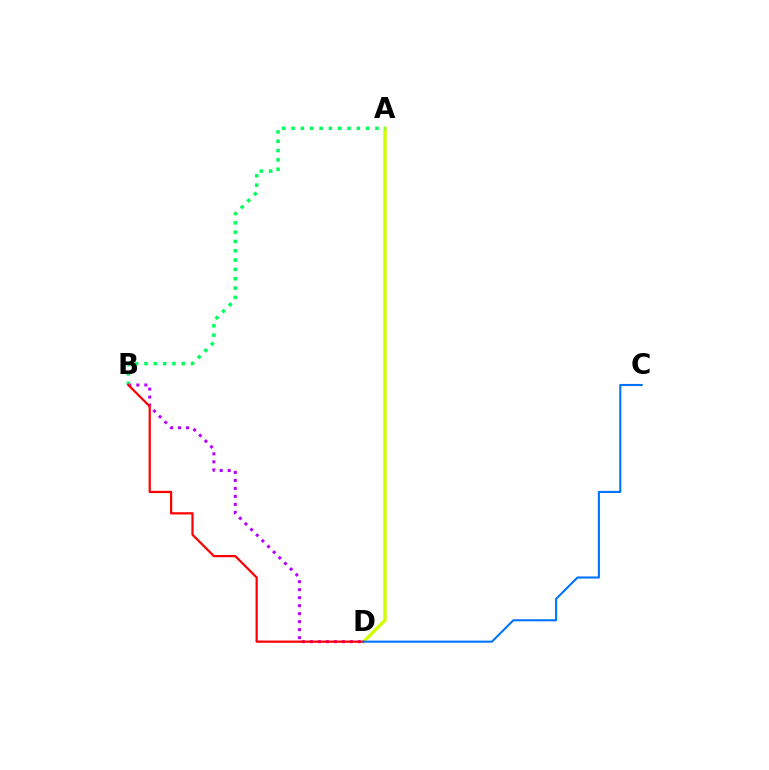{('B', 'D'): [{'color': '#b900ff', 'line_style': 'dotted', 'thickness': 2.17}, {'color': '#ff0000', 'line_style': 'solid', 'thickness': 1.6}], ('A', 'D'): [{'color': '#d1ff00', 'line_style': 'solid', 'thickness': 2.42}], ('A', 'B'): [{'color': '#00ff5c', 'line_style': 'dotted', 'thickness': 2.53}], ('C', 'D'): [{'color': '#0074ff', 'line_style': 'solid', 'thickness': 1.51}]}